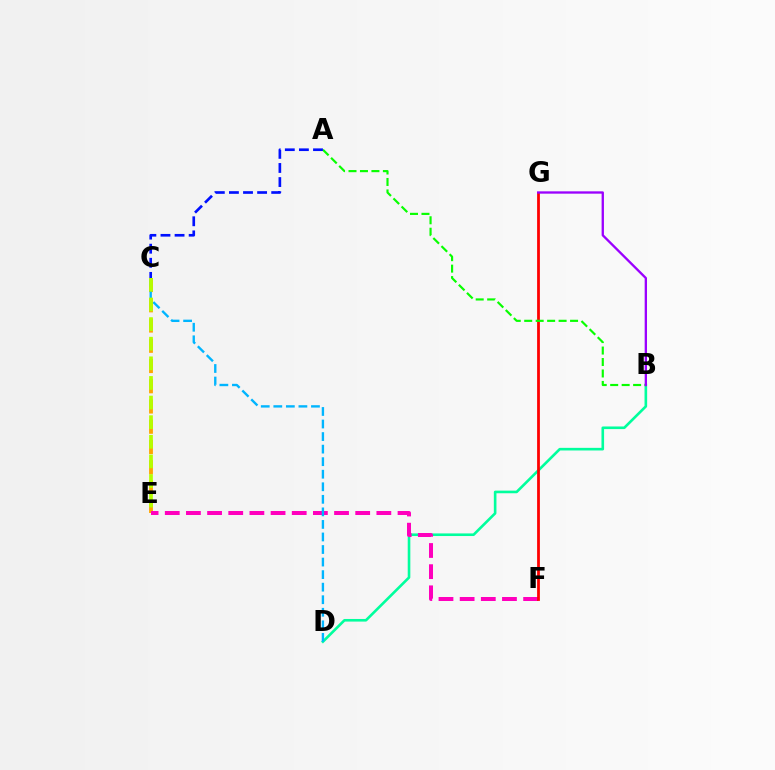{('B', 'D'): [{'color': '#00ff9d', 'line_style': 'solid', 'thickness': 1.89}], ('C', 'E'): [{'color': '#ffa500', 'line_style': 'dashed', 'thickness': 2.75}, {'color': '#b3ff00', 'line_style': 'dashed', 'thickness': 2.66}], ('E', 'F'): [{'color': '#ff00bd', 'line_style': 'dashed', 'thickness': 2.87}], ('C', 'D'): [{'color': '#00b5ff', 'line_style': 'dashed', 'thickness': 1.7}], ('F', 'G'): [{'color': '#ff0000', 'line_style': 'solid', 'thickness': 2.0}], ('A', 'B'): [{'color': '#08ff00', 'line_style': 'dashed', 'thickness': 1.56}], ('B', 'G'): [{'color': '#9b00ff', 'line_style': 'solid', 'thickness': 1.68}], ('A', 'C'): [{'color': '#0010ff', 'line_style': 'dashed', 'thickness': 1.91}]}